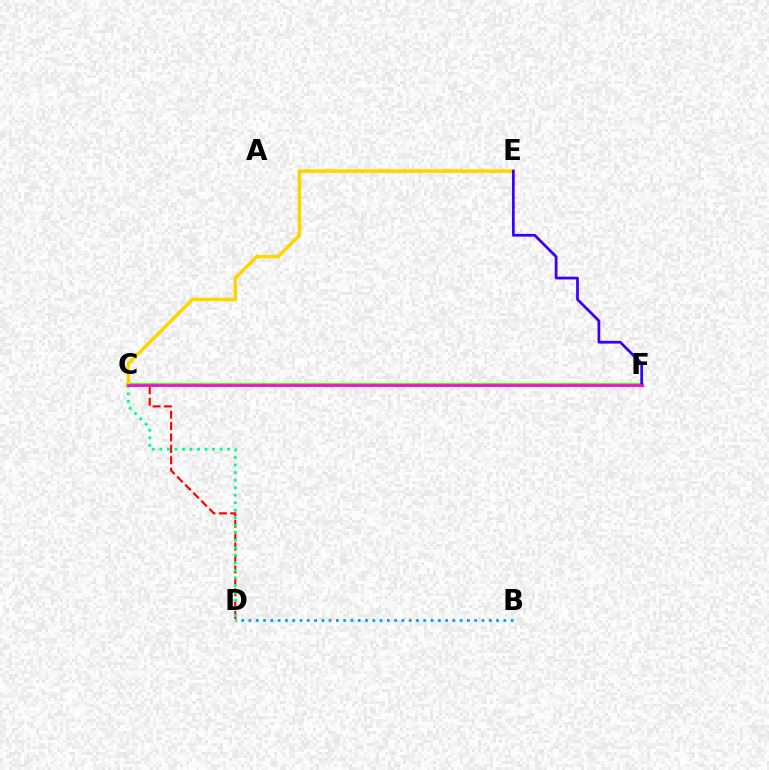{('C', 'D'): [{'color': '#ff0000', 'line_style': 'dashed', 'thickness': 1.55}, {'color': '#00ff86', 'line_style': 'dotted', 'thickness': 2.04}], ('B', 'D'): [{'color': '#009eff', 'line_style': 'dotted', 'thickness': 1.98}], ('C', 'F'): [{'color': '#4fff00', 'line_style': 'solid', 'thickness': 2.99}, {'color': '#ff00ed', 'line_style': 'solid', 'thickness': 1.93}], ('C', 'E'): [{'color': '#ffd500', 'line_style': 'solid', 'thickness': 2.53}], ('E', 'F'): [{'color': '#3700ff', 'line_style': 'solid', 'thickness': 1.97}]}